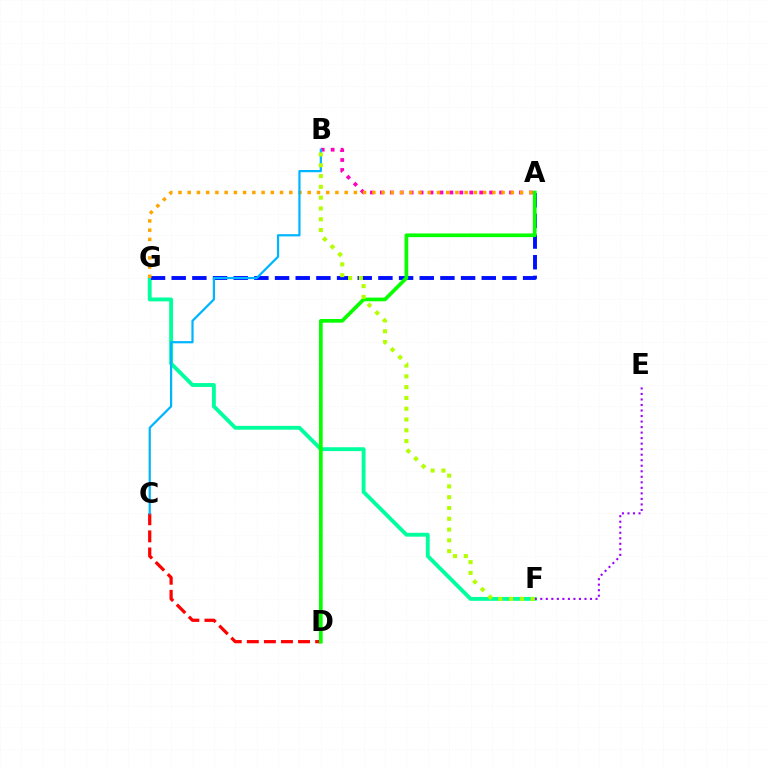{('C', 'D'): [{'color': '#ff0000', 'line_style': 'dashed', 'thickness': 2.32}], ('F', 'G'): [{'color': '#00ff9d', 'line_style': 'solid', 'thickness': 2.78}], ('A', 'G'): [{'color': '#0010ff', 'line_style': 'dashed', 'thickness': 2.81}, {'color': '#ffa500', 'line_style': 'dotted', 'thickness': 2.51}], ('A', 'D'): [{'color': '#08ff00', 'line_style': 'solid', 'thickness': 2.66}], ('A', 'B'): [{'color': '#ff00bd', 'line_style': 'dotted', 'thickness': 2.7}], ('B', 'C'): [{'color': '#00b5ff', 'line_style': 'solid', 'thickness': 1.6}], ('E', 'F'): [{'color': '#9b00ff', 'line_style': 'dotted', 'thickness': 1.5}], ('B', 'F'): [{'color': '#b3ff00', 'line_style': 'dotted', 'thickness': 2.93}]}